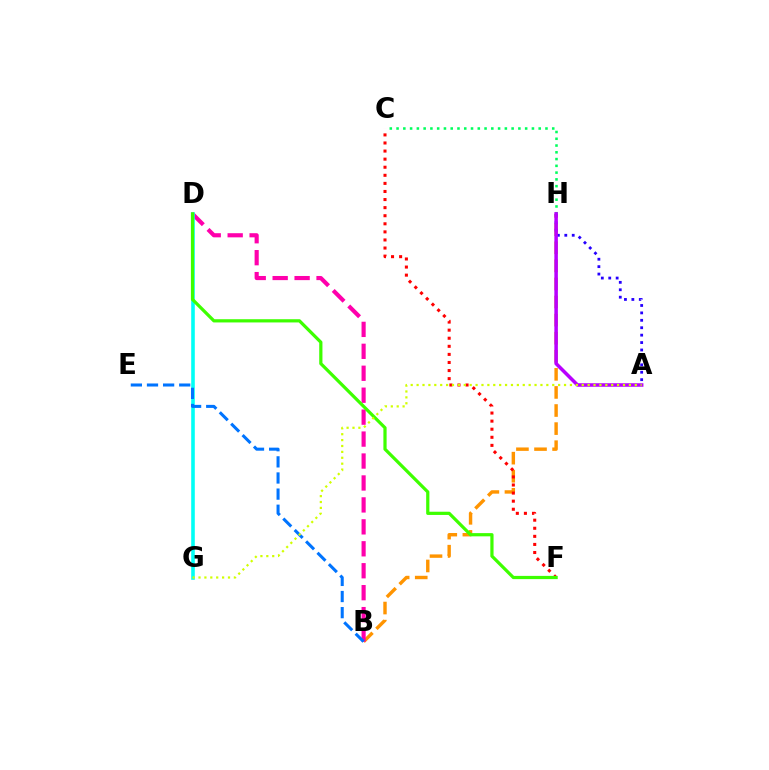{('B', 'H'): [{'color': '#ff9400', 'line_style': 'dashed', 'thickness': 2.46}], ('C', 'H'): [{'color': '#00ff5c', 'line_style': 'dotted', 'thickness': 1.84}], ('C', 'F'): [{'color': '#ff0000', 'line_style': 'dotted', 'thickness': 2.2}], ('B', 'D'): [{'color': '#ff00ac', 'line_style': 'dashed', 'thickness': 2.98}], ('A', 'H'): [{'color': '#2500ff', 'line_style': 'dotted', 'thickness': 2.02}, {'color': '#b900ff', 'line_style': 'solid', 'thickness': 2.53}], ('D', 'G'): [{'color': '#00fff6', 'line_style': 'solid', 'thickness': 2.59}], ('B', 'E'): [{'color': '#0074ff', 'line_style': 'dashed', 'thickness': 2.19}], ('D', 'F'): [{'color': '#3dff00', 'line_style': 'solid', 'thickness': 2.32}], ('A', 'G'): [{'color': '#d1ff00', 'line_style': 'dotted', 'thickness': 1.6}]}